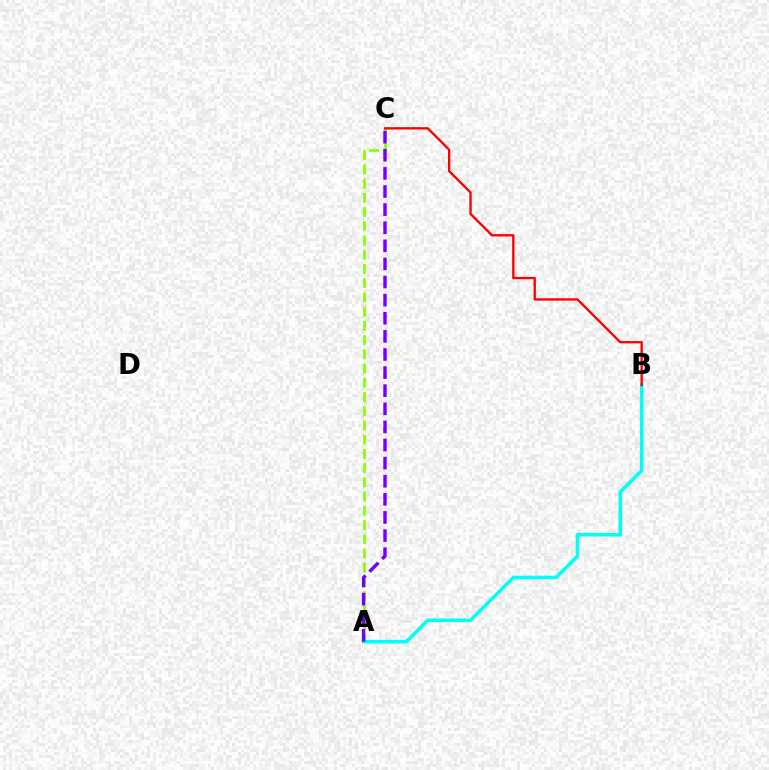{('A', 'C'): [{'color': '#84ff00', 'line_style': 'dashed', 'thickness': 1.93}, {'color': '#7200ff', 'line_style': 'dashed', 'thickness': 2.46}], ('A', 'B'): [{'color': '#00fff6', 'line_style': 'solid', 'thickness': 2.55}], ('B', 'C'): [{'color': '#ff0000', 'line_style': 'solid', 'thickness': 1.69}]}